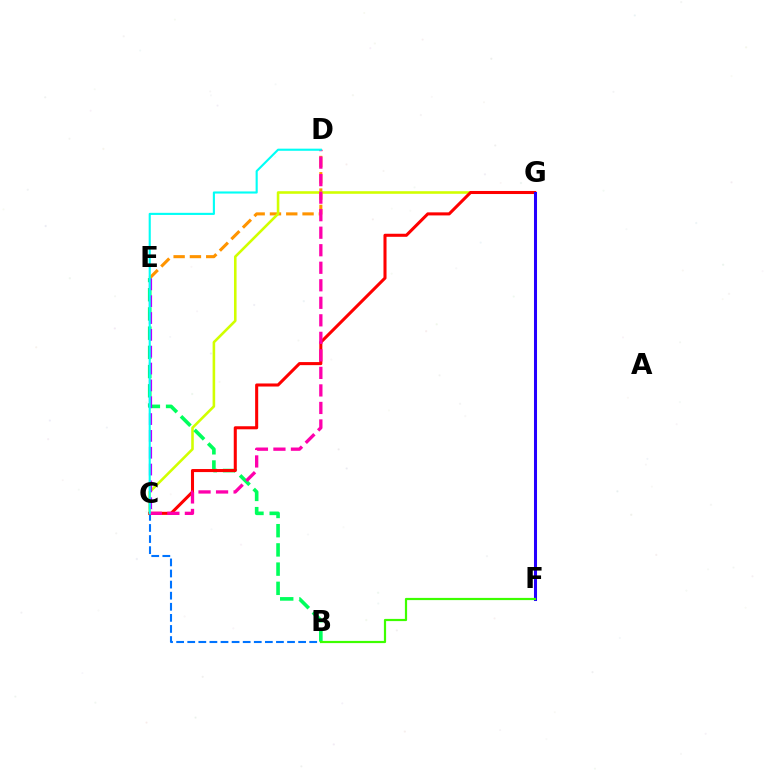{('D', 'E'): [{'color': '#ff9400', 'line_style': 'dashed', 'thickness': 2.21}], ('B', 'C'): [{'color': '#0074ff', 'line_style': 'dashed', 'thickness': 1.51}], ('C', 'G'): [{'color': '#d1ff00', 'line_style': 'solid', 'thickness': 1.86}, {'color': '#ff0000', 'line_style': 'solid', 'thickness': 2.2}], ('B', 'E'): [{'color': '#00ff5c', 'line_style': 'dashed', 'thickness': 2.61}], ('C', 'E'): [{'color': '#b900ff', 'line_style': 'dashed', 'thickness': 2.29}], ('F', 'G'): [{'color': '#2500ff', 'line_style': 'solid', 'thickness': 2.19}], ('C', 'D'): [{'color': '#ff00ac', 'line_style': 'dashed', 'thickness': 2.38}, {'color': '#00fff6', 'line_style': 'solid', 'thickness': 1.53}], ('B', 'F'): [{'color': '#3dff00', 'line_style': 'solid', 'thickness': 1.58}]}